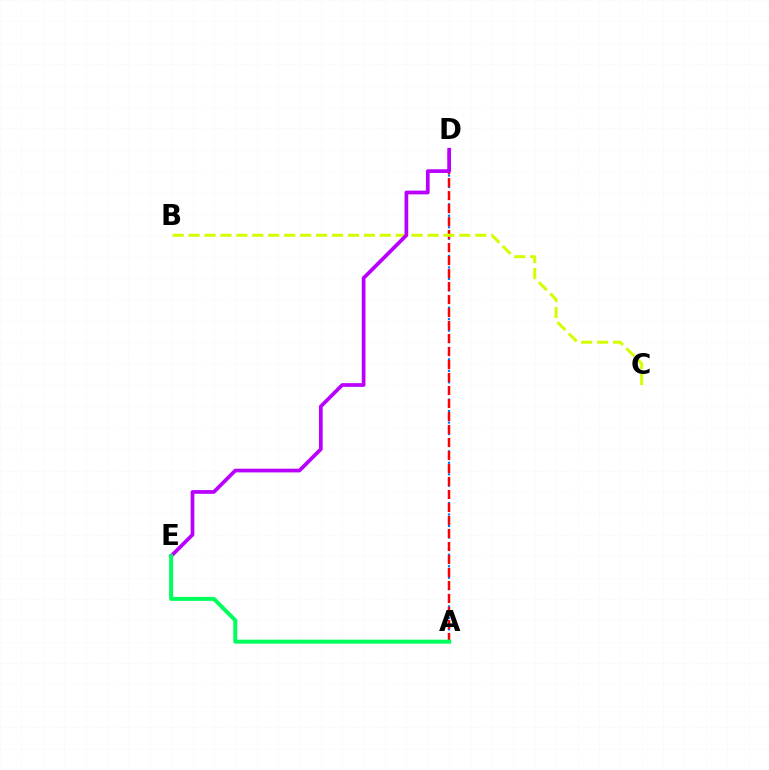{('A', 'D'): [{'color': '#0074ff', 'line_style': 'dotted', 'thickness': 1.56}, {'color': '#ff0000', 'line_style': 'dashed', 'thickness': 1.77}], ('B', 'C'): [{'color': '#d1ff00', 'line_style': 'dashed', 'thickness': 2.16}], ('D', 'E'): [{'color': '#b900ff', 'line_style': 'solid', 'thickness': 2.68}], ('A', 'E'): [{'color': '#00ff5c', 'line_style': 'solid', 'thickness': 2.87}]}